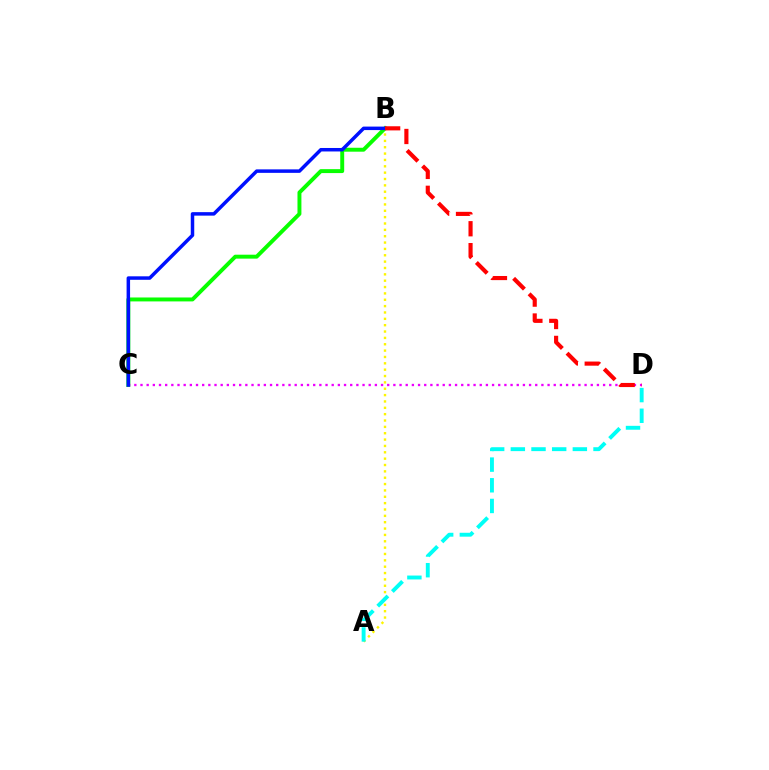{('B', 'C'): [{'color': '#08ff00', 'line_style': 'solid', 'thickness': 2.83}, {'color': '#0010ff', 'line_style': 'solid', 'thickness': 2.51}], ('A', 'B'): [{'color': '#fcf500', 'line_style': 'dotted', 'thickness': 1.73}], ('C', 'D'): [{'color': '#ee00ff', 'line_style': 'dotted', 'thickness': 1.68}], ('A', 'D'): [{'color': '#00fff6', 'line_style': 'dashed', 'thickness': 2.81}], ('B', 'D'): [{'color': '#ff0000', 'line_style': 'dashed', 'thickness': 2.97}]}